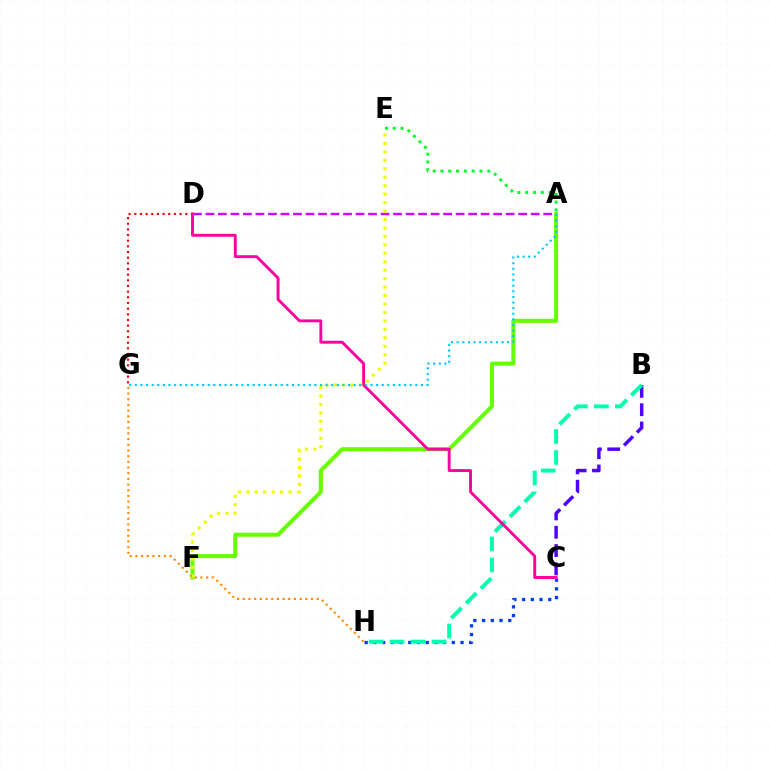{('C', 'H'): [{'color': '#003fff', 'line_style': 'dotted', 'thickness': 2.37}], ('B', 'C'): [{'color': '#4f00ff', 'line_style': 'dashed', 'thickness': 2.49}], ('D', 'G'): [{'color': '#ff0000', 'line_style': 'dotted', 'thickness': 1.54}], ('A', 'E'): [{'color': '#00ff27', 'line_style': 'dotted', 'thickness': 2.12}], ('B', 'H'): [{'color': '#00ffaf', 'line_style': 'dashed', 'thickness': 2.84}], ('A', 'D'): [{'color': '#d600ff', 'line_style': 'dashed', 'thickness': 1.7}], ('A', 'F'): [{'color': '#66ff00', 'line_style': 'solid', 'thickness': 2.91}], ('C', 'D'): [{'color': '#ff00a0', 'line_style': 'solid', 'thickness': 2.08}], ('E', 'F'): [{'color': '#eeff00', 'line_style': 'dotted', 'thickness': 2.3}], ('G', 'H'): [{'color': '#ff8800', 'line_style': 'dotted', 'thickness': 1.54}], ('A', 'G'): [{'color': '#00c7ff', 'line_style': 'dotted', 'thickness': 1.52}]}